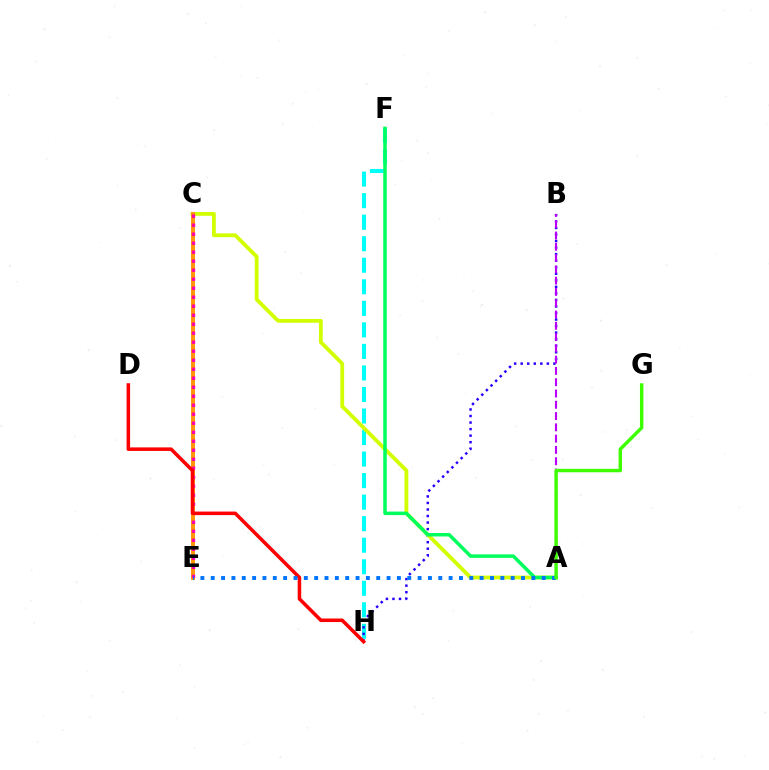{('F', 'H'): [{'color': '#00fff6', 'line_style': 'dashed', 'thickness': 2.93}], ('B', 'H'): [{'color': '#2500ff', 'line_style': 'dotted', 'thickness': 1.78}], ('A', 'C'): [{'color': '#d1ff00', 'line_style': 'solid', 'thickness': 2.74}], ('A', 'F'): [{'color': '#00ff5c', 'line_style': 'solid', 'thickness': 2.51}], ('C', 'E'): [{'color': '#ff9400', 'line_style': 'solid', 'thickness': 2.81}, {'color': '#ff00ac', 'line_style': 'dotted', 'thickness': 2.45}], ('D', 'H'): [{'color': '#ff0000', 'line_style': 'solid', 'thickness': 2.55}], ('A', 'E'): [{'color': '#0074ff', 'line_style': 'dotted', 'thickness': 2.81}], ('A', 'B'): [{'color': '#b900ff', 'line_style': 'dashed', 'thickness': 1.53}], ('A', 'G'): [{'color': '#3dff00', 'line_style': 'solid', 'thickness': 2.46}]}